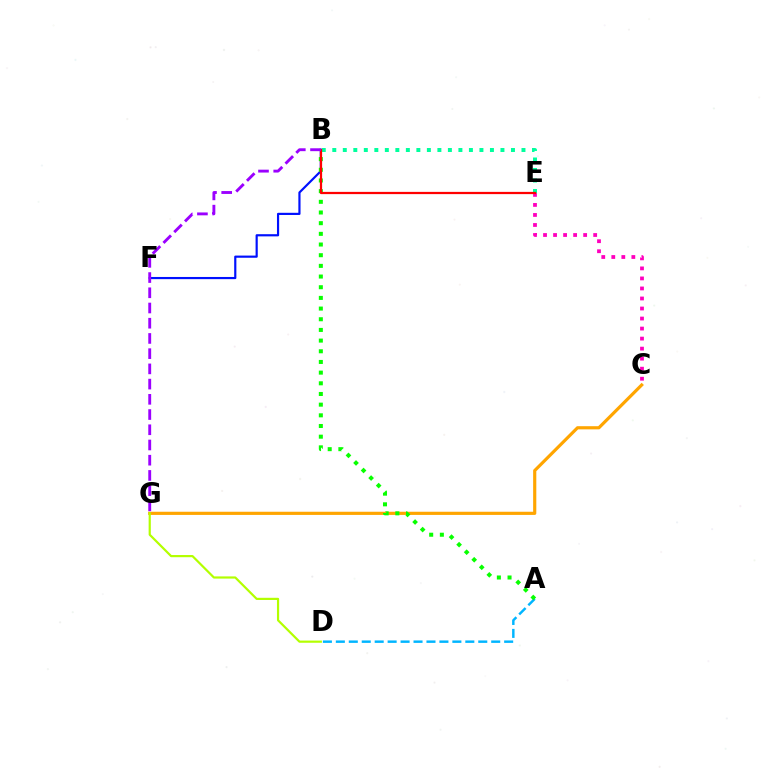{('B', 'F'): [{'color': '#0010ff', 'line_style': 'solid', 'thickness': 1.57}], ('C', 'G'): [{'color': '#ffa500', 'line_style': 'solid', 'thickness': 2.29}], ('A', 'D'): [{'color': '#00b5ff', 'line_style': 'dashed', 'thickness': 1.76}], ('C', 'E'): [{'color': '#ff00bd', 'line_style': 'dotted', 'thickness': 2.72}], ('A', 'B'): [{'color': '#08ff00', 'line_style': 'dotted', 'thickness': 2.9}], ('D', 'G'): [{'color': '#b3ff00', 'line_style': 'solid', 'thickness': 1.58}], ('B', 'E'): [{'color': '#00ff9d', 'line_style': 'dotted', 'thickness': 2.86}, {'color': '#ff0000', 'line_style': 'solid', 'thickness': 1.62}], ('B', 'G'): [{'color': '#9b00ff', 'line_style': 'dashed', 'thickness': 2.07}]}